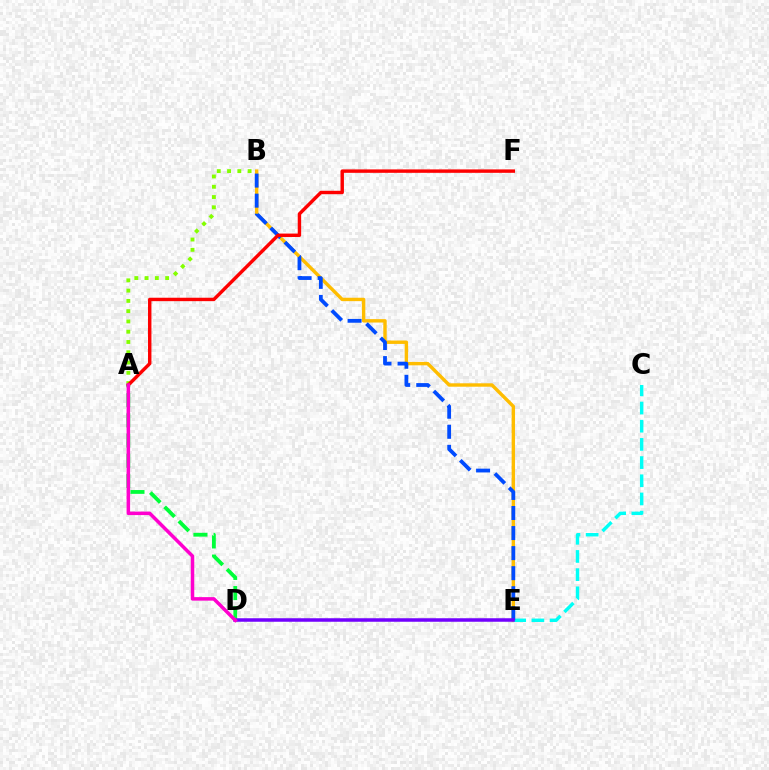{('B', 'E'): [{'color': '#ffbd00', 'line_style': 'solid', 'thickness': 2.45}, {'color': '#004bff', 'line_style': 'dashed', 'thickness': 2.72}], ('A', 'B'): [{'color': '#84ff00', 'line_style': 'dotted', 'thickness': 2.79}], ('C', 'E'): [{'color': '#00fff6', 'line_style': 'dashed', 'thickness': 2.47}], ('A', 'F'): [{'color': '#ff0000', 'line_style': 'solid', 'thickness': 2.46}], ('A', 'D'): [{'color': '#00ff39', 'line_style': 'dashed', 'thickness': 2.74}, {'color': '#ff00cf', 'line_style': 'solid', 'thickness': 2.53}], ('D', 'E'): [{'color': '#7200ff', 'line_style': 'solid', 'thickness': 2.52}]}